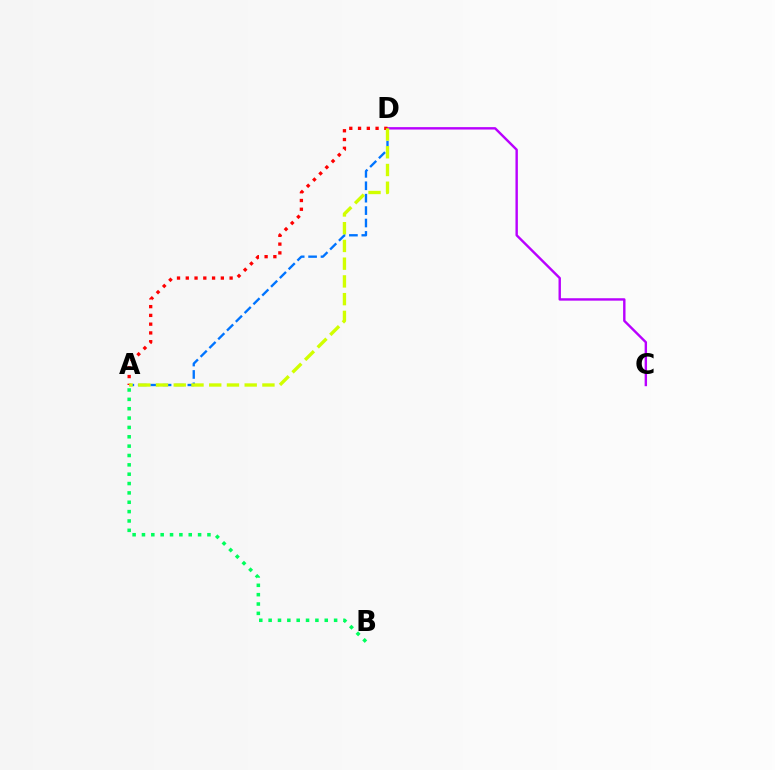{('A', 'B'): [{'color': '#00ff5c', 'line_style': 'dotted', 'thickness': 2.54}], ('C', 'D'): [{'color': '#b900ff', 'line_style': 'solid', 'thickness': 1.73}], ('A', 'D'): [{'color': '#0074ff', 'line_style': 'dashed', 'thickness': 1.69}, {'color': '#ff0000', 'line_style': 'dotted', 'thickness': 2.38}, {'color': '#d1ff00', 'line_style': 'dashed', 'thickness': 2.41}]}